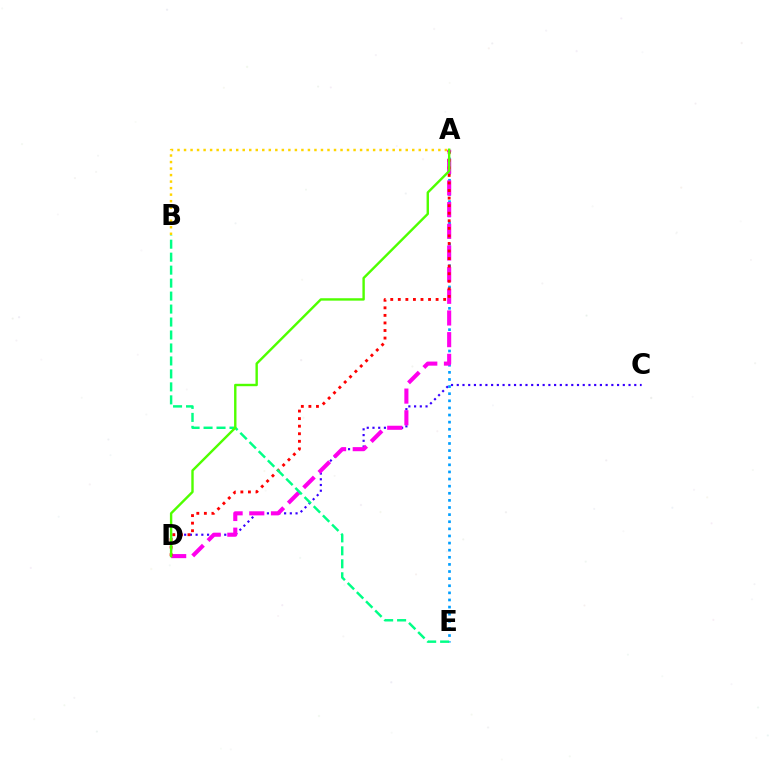{('C', 'D'): [{'color': '#3700ff', 'line_style': 'dotted', 'thickness': 1.56}], ('A', 'E'): [{'color': '#009eff', 'line_style': 'dotted', 'thickness': 1.93}], ('A', 'D'): [{'color': '#ff00ed', 'line_style': 'dashed', 'thickness': 2.94}, {'color': '#ff0000', 'line_style': 'dotted', 'thickness': 2.05}, {'color': '#4fff00', 'line_style': 'solid', 'thickness': 1.73}], ('B', 'E'): [{'color': '#00ff86', 'line_style': 'dashed', 'thickness': 1.76}], ('A', 'B'): [{'color': '#ffd500', 'line_style': 'dotted', 'thickness': 1.77}]}